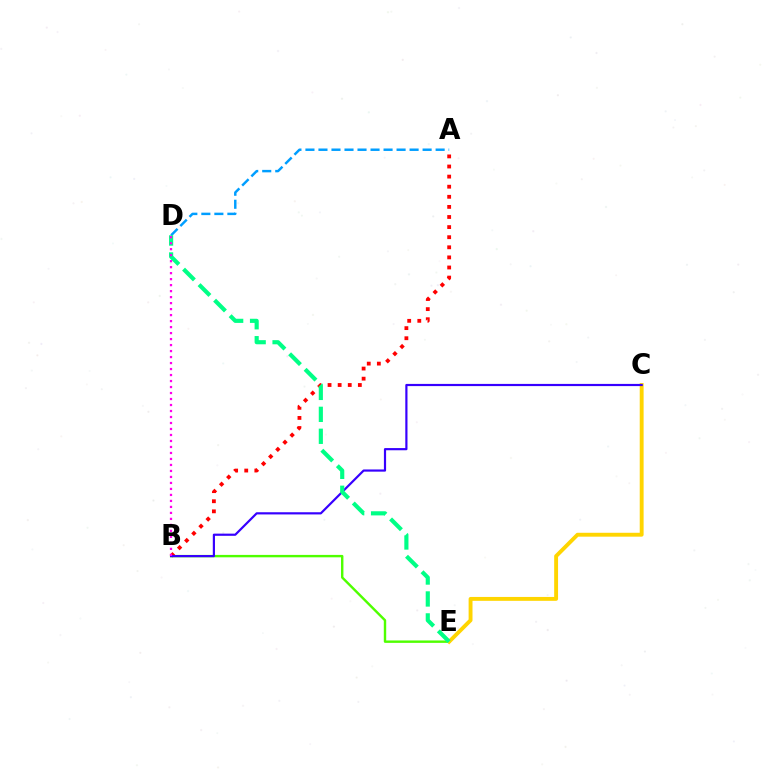{('A', 'D'): [{'color': '#009eff', 'line_style': 'dashed', 'thickness': 1.77}], ('B', 'E'): [{'color': '#4fff00', 'line_style': 'solid', 'thickness': 1.74}], ('A', 'B'): [{'color': '#ff0000', 'line_style': 'dotted', 'thickness': 2.74}], ('C', 'E'): [{'color': '#ffd500', 'line_style': 'solid', 'thickness': 2.8}], ('B', 'C'): [{'color': '#3700ff', 'line_style': 'solid', 'thickness': 1.58}], ('D', 'E'): [{'color': '#00ff86', 'line_style': 'dashed', 'thickness': 2.98}], ('B', 'D'): [{'color': '#ff00ed', 'line_style': 'dotted', 'thickness': 1.63}]}